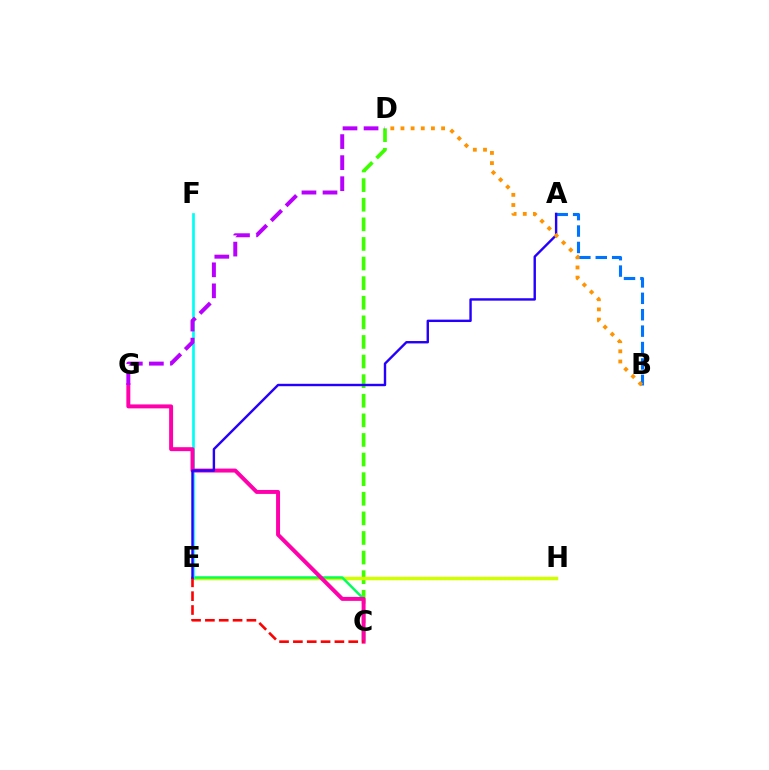{('A', 'B'): [{'color': '#0074ff', 'line_style': 'dashed', 'thickness': 2.23}], ('C', 'D'): [{'color': '#3dff00', 'line_style': 'dashed', 'thickness': 2.66}], ('E', 'H'): [{'color': '#d1ff00', 'line_style': 'solid', 'thickness': 2.51}], ('C', 'E'): [{'color': '#00ff5c', 'line_style': 'solid', 'thickness': 1.77}, {'color': '#ff0000', 'line_style': 'dashed', 'thickness': 1.88}], ('E', 'F'): [{'color': '#00fff6', 'line_style': 'solid', 'thickness': 1.95}], ('C', 'G'): [{'color': '#ff00ac', 'line_style': 'solid', 'thickness': 2.85}], ('D', 'G'): [{'color': '#b900ff', 'line_style': 'dashed', 'thickness': 2.86}], ('A', 'E'): [{'color': '#2500ff', 'line_style': 'solid', 'thickness': 1.73}], ('B', 'D'): [{'color': '#ff9400', 'line_style': 'dotted', 'thickness': 2.76}]}